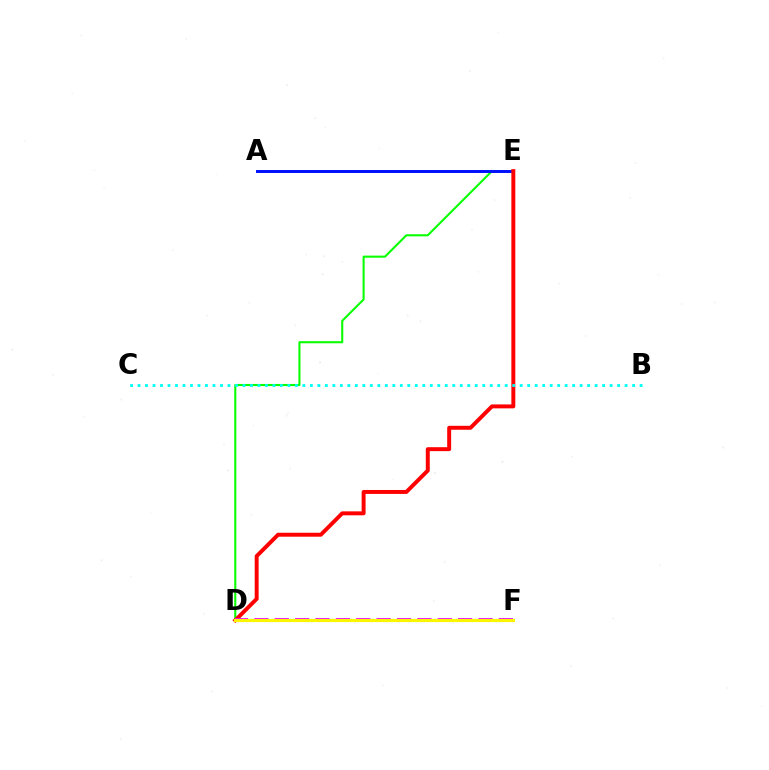{('D', 'E'): [{'color': '#08ff00', 'line_style': 'solid', 'thickness': 1.5}, {'color': '#ff0000', 'line_style': 'solid', 'thickness': 2.84}], ('A', 'E'): [{'color': '#0010ff', 'line_style': 'solid', 'thickness': 2.12}], ('B', 'C'): [{'color': '#00fff6', 'line_style': 'dotted', 'thickness': 2.04}], ('D', 'F'): [{'color': '#ee00ff', 'line_style': 'dashed', 'thickness': 2.77}, {'color': '#fcf500', 'line_style': 'solid', 'thickness': 2.28}]}